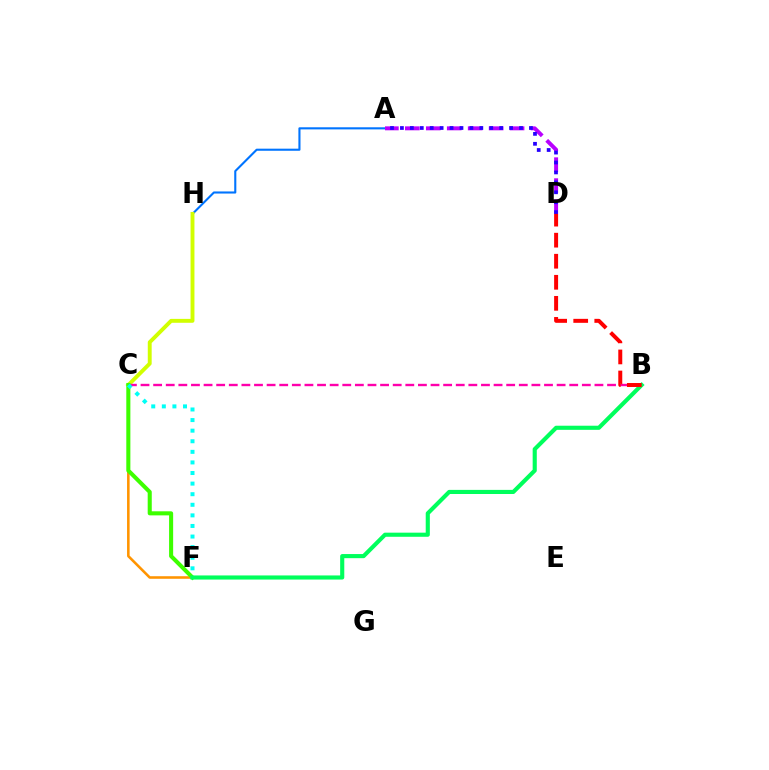{('A', 'H'): [{'color': '#0074ff', 'line_style': 'solid', 'thickness': 1.51}], ('C', 'H'): [{'color': '#d1ff00', 'line_style': 'solid', 'thickness': 2.81}], ('B', 'C'): [{'color': '#ff00ac', 'line_style': 'dashed', 'thickness': 1.71}], ('C', 'F'): [{'color': '#ff9400', 'line_style': 'solid', 'thickness': 1.85}, {'color': '#3dff00', 'line_style': 'solid', 'thickness': 2.93}, {'color': '#00fff6', 'line_style': 'dotted', 'thickness': 2.88}], ('A', 'D'): [{'color': '#b900ff', 'line_style': 'dashed', 'thickness': 2.85}, {'color': '#2500ff', 'line_style': 'dotted', 'thickness': 2.7}], ('B', 'F'): [{'color': '#00ff5c', 'line_style': 'solid', 'thickness': 2.97}], ('B', 'D'): [{'color': '#ff0000', 'line_style': 'dashed', 'thickness': 2.86}]}